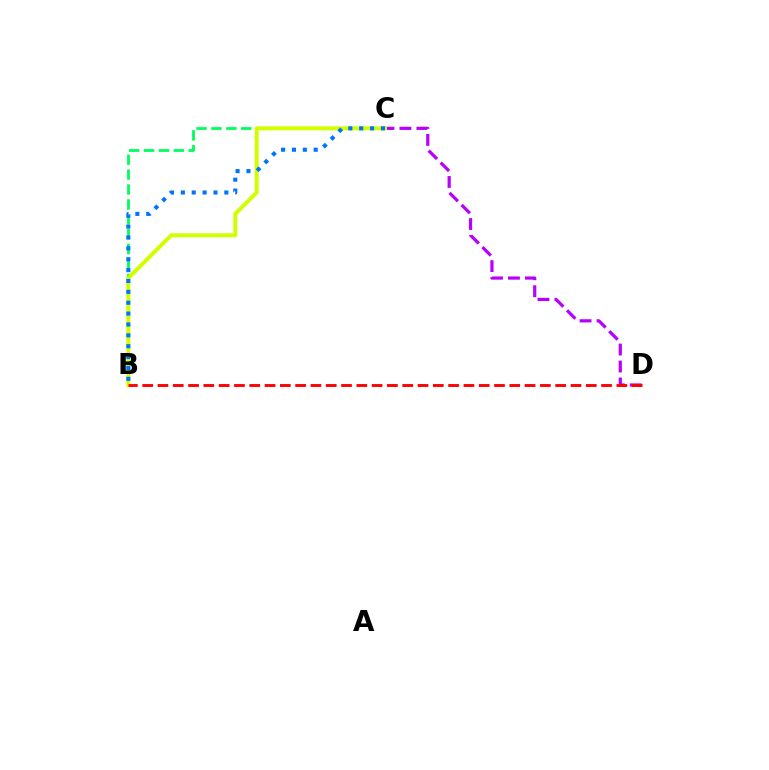{('B', 'C'): [{'color': '#00ff5c', 'line_style': 'dashed', 'thickness': 2.02}, {'color': '#d1ff00', 'line_style': 'solid', 'thickness': 2.88}, {'color': '#0074ff', 'line_style': 'dotted', 'thickness': 2.95}], ('C', 'D'): [{'color': '#b900ff', 'line_style': 'dashed', 'thickness': 2.31}], ('B', 'D'): [{'color': '#ff0000', 'line_style': 'dashed', 'thickness': 2.08}]}